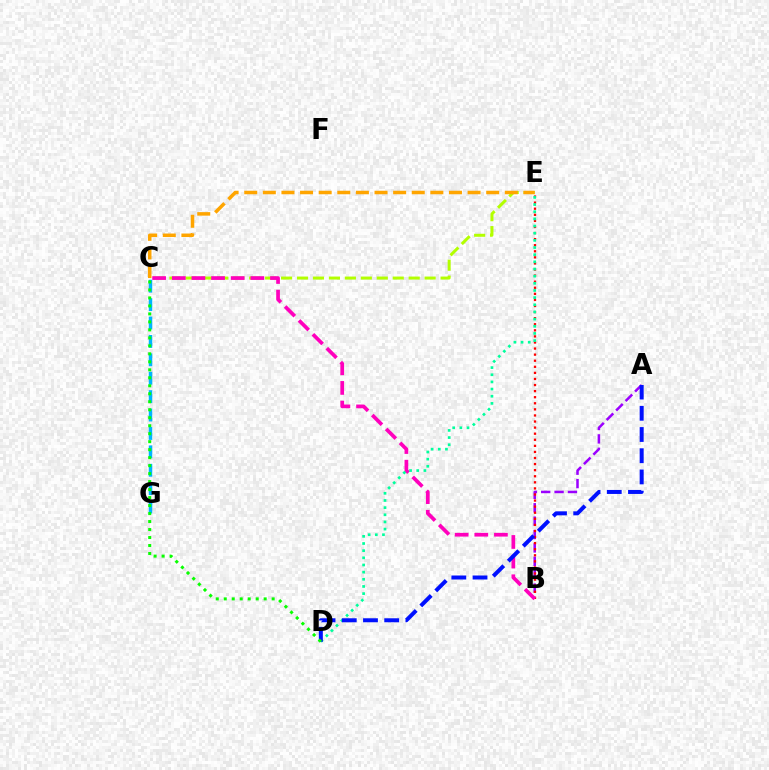{('A', 'B'): [{'color': '#9b00ff', 'line_style': 'dashed', 'thickness': 1.82}], ('C', 'E'): [{'color': '#b3ff00', 'line_style': 'dashed', 'thickness': 2.17}, {'color': '#ffa500', 'line_style': 'dashed', 'thickness': 2.53}], ('B', 'E'): [{'color': '#ff0000', 'line_style': 'dotted', 'thickness': 1.65}], ('C', 'G'): [{'color': '#00b5ff', 'line_style': 'dashed', 'thickness': 2.5}], ('B', 'C'): [{'color': '#ff00bd', 'line_style': 'dashed', 'thickness': 2.67}], ('D', 'E'): [{'color': '#00ff9d', 'line_style': 'dotted', 'thickness': 1.94}], ('A', 'D'): [{'color': '#0010ff', 'line_style': 'dashed', 'thickness': 2.88}], ('C', 'D'): [{'color': '#08ff00', 'line_style': 'dotted', 'thickness': 2.17}]}